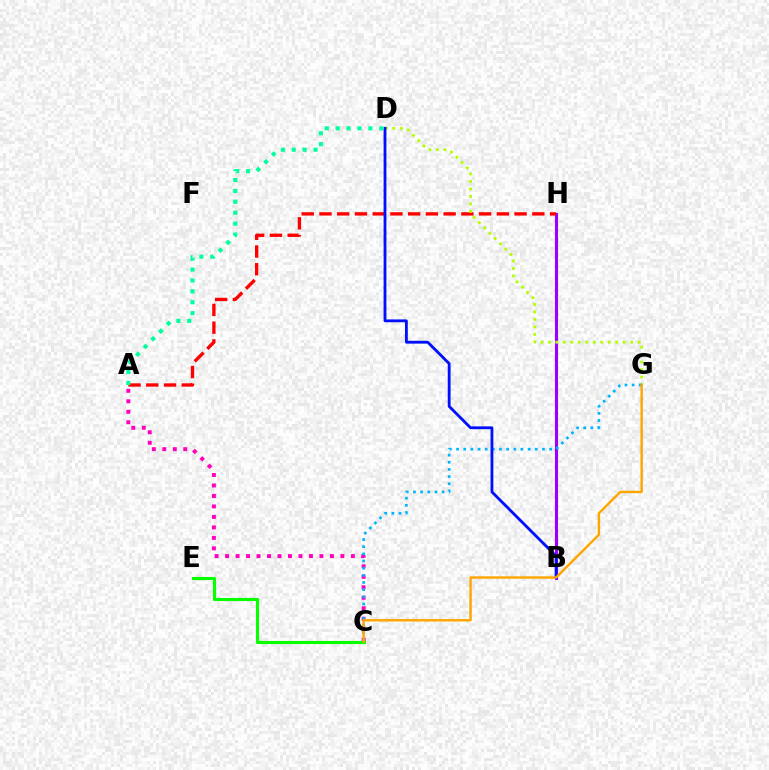{('A', 'C'): [{'color': '#ff00bd', 'line_style': 'dotted', 'thickness': 2.85}], ('B', 'H'): [{'color': '#9b00ff', 'line_style': 'solid', 'thickness': 2.23}], ('C', 'E'): [{'color': '#08ff00', 'line_style': 'solid', 'thickness': 2.23}], ('A', 'H'): [{'color': '#ff0000', 'line_style': 'dashed', 'thickness': 2.41}], ('D', 'G'): [{'color': '#b3ff00', 'line_style': 'dotted', 'thickness': 2.03}], ('C', 'G'): [{'color': '#00b5ff', 'line_style': 'dotted', 'thickness': 1.94}, {'color': '#ffa500', 'line_style': 'solid', 'thickness': 1.73}], ('B', 'D'): [{'color': '#0010ff', 'line_style': 'solid', 'thickness': 2.03}], ('A', 'D'): [{'color': '#00ff9d', 'line_style': 'dotted', 'thickness': 2.96}]}